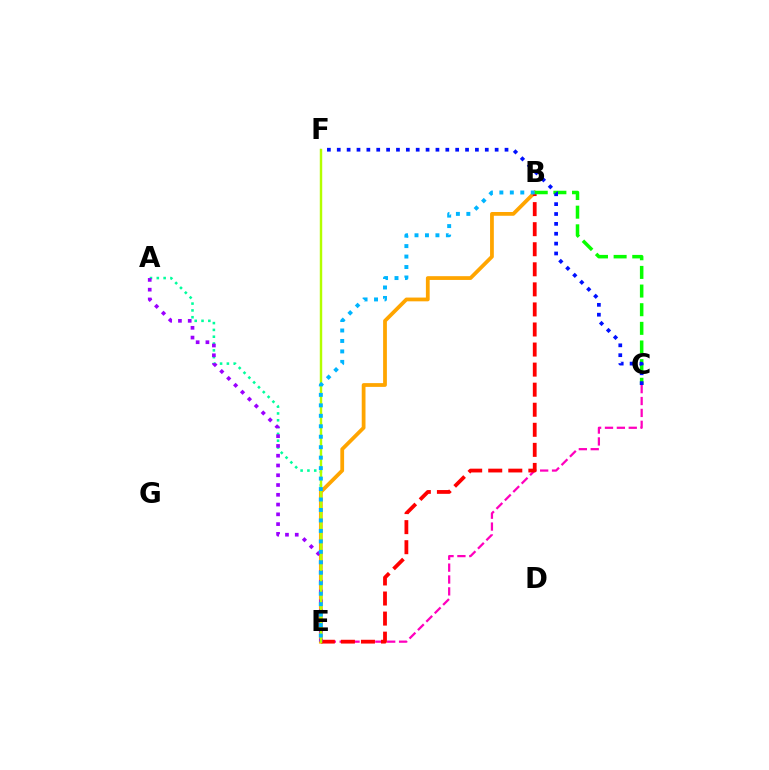{('C', 'E'): [{'color': '#ff00bd', 'line_style': 'dashed', 'thickness': 1.61}], ('A', 'E'): [{'color': '#00ff9d', 'line_style': 'dotted', 'thickness': 1.85}, {'color': '#9b00ff', 'line_style': 'dotted', 'thickness': 2.65}], ('B', 'E'): [{'color': '#ffa500', 'line_style': 'solid', 'thickness': 2.71}, {'color': '#ff0000', 'line_style': 'dashed', 'thickness': 2.73}, {'color': '#00b5ff', 'line_style': 'dotted', 'thickness': 2.84}], ('B', 'C'): [{'color': '#08ff00', 'line_style': 'dashed', 'thickness': 2.53}], ('E', 'F'): [{'color': '#b3ff00', 'line_style': 'solid', 'thickness': 1.76}], ('C', 'F'): [{'color': '#0010ff', 'line_style': 'dotted', 'thickness': 2.68}]}